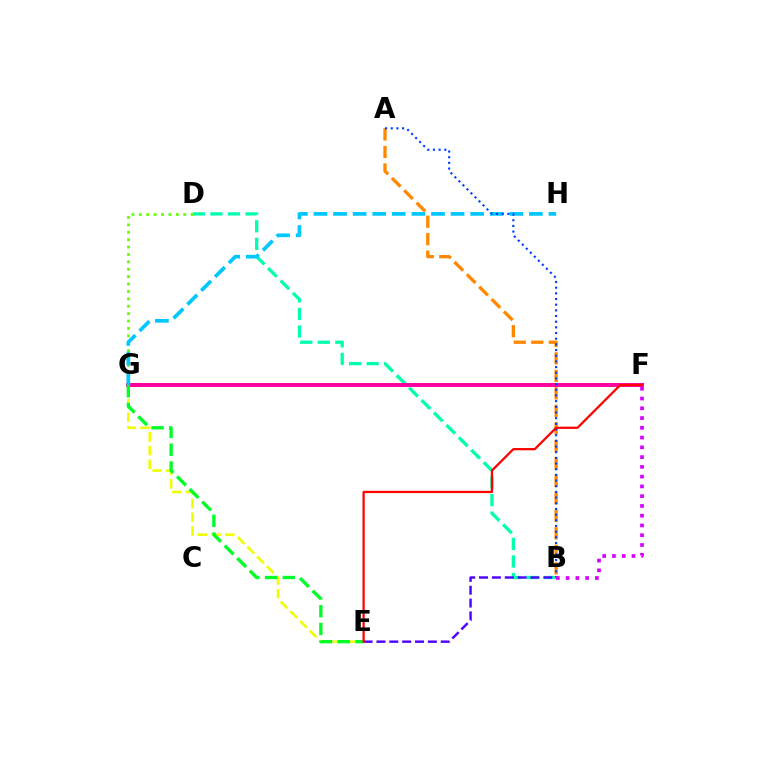{('B', 'D'): [{'color': '#00ffaf', 'line_style': 'dashed', 'thickness': 2.39}], ('F', 'G'): [{'color': '#ff00a0', 'line_style': 'solid', 'thickness': 2.84}], ('D', 'G'): [{'color': '#66ff00', 'line_style': 'dotted', 'thickness': 2.01}], ('E', 'G'): [{'color': '#eeff00', 'line_style': 'dashed', 'thickness': 1.86}, {'color': '#00ff27', 'line_style': 'dashed', 'thickness': 2.41}], ('G', 'H'): [{'color': '#00c7ff', 'line_style': 'dashed', 'thickness': 2.66}], ('B', 'E'): [{'color': '#4f00ff', 'line_style': 'dashed', 'thickness': 1.75}], ('A', 'B'): [{'color': '#ff8800', 'line_style': 'dashed', 'thickness': 2.38}, {'color': '#003fff', 'line_style': 'dotted', 'thickness': 1.54}], ('B', 'F'): [{'color': '#d600ff', 'line_style': 'dotted', 'thickness': 2.65}], ('E', 'F'): [{'color': '#ff0000', 'line_style': 'solid', 'thickness': 1.61}]}